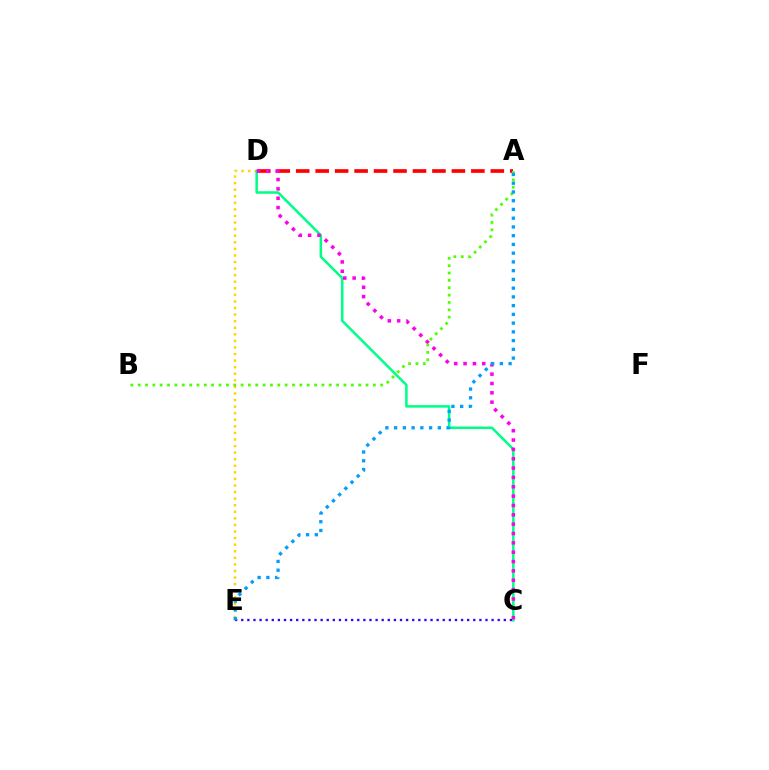{('D', 'E'): [{'color': '#ffd500', 'line_style': 'dotted', 'thickness': 1.79}], ('C', 'D'): [{'color': '#00ff86', 'line_style': 'solid', 'thickness': 1.82}, {'color': '#ff00ed', 'line_style': 'dotted', 'thickness': 2.54}], ('A', 'D'): [{'color': '#ff0000', 'line_style': 'dashed', 'thickness': 2.64}], ('A', 'B'): [{'color': '#4fff00', 'line_style': 'dotted', 'thickness': 2.0}], ('C', 'E'): [{'color': '#3700ff', 'line_style': 'dotted', 'thickness': 1.66}], ('A', 'E'): [{'color': '#009eff', 'line_style': 'dotted', 'thickness': 2.38}]}